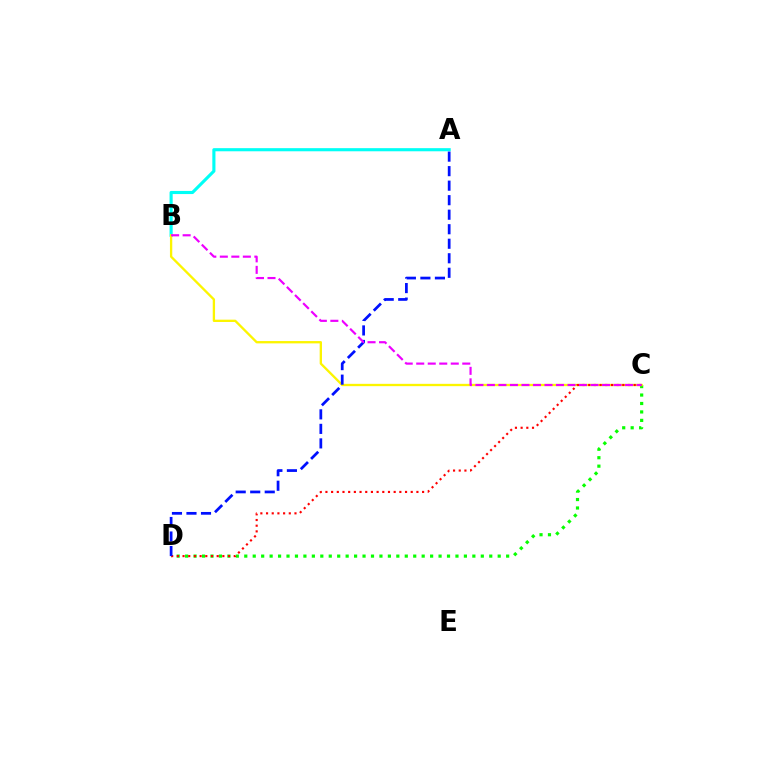{('A', 'B'): [{'color': '#00fff6', 'line_style': 'solid', 'thickness': 2.25}], ('C', 'D'): [{'color': '#08ff00', 'line_style': 'dotted', 'thickness': 2.3}, {'color': '#ff0000', 'line_style': 'dotted', 'thickness': 1.55}], ('B', 'C'): [{'color': '#fcf500', 'line_style': 'solid', 'thickness': 1.67}, {'color': '#ee00ff', 'line_style': 'dashed', 'thickness': 1.56}], ('A', 'D'): [{'color': '#0010ff', 'line_style': 'dashed', 'thickness': 1.97}]}